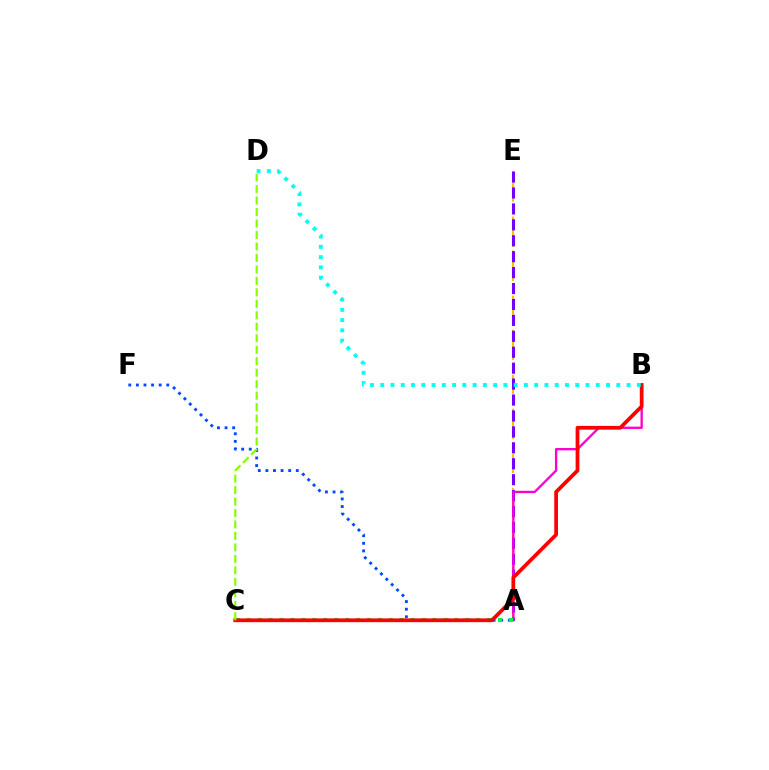{('A', 'F'): [{'color': '#004bff', 'line_style': 'dotted', 'thickness': 2.07}], ('A', 'E'): [{'color': '#ffbd00', 'line_style': 'dashed', 'thickness': 1.54}, {'color': '#7200ff', 'line_style': 'dashed', 'thickness': 2.16}], ('A', 'B'): [{'color': '#ff00cf', 'line_style': 'solid', 'thickness': 1.68}], ('A', 'C'): [{'color': '#00ff39', 'line_style': 'dotted', 'thickness': 2.97}], ('B', 'C'): [{'color': '#ff0000', 'line_style': 'solid', 'thickness': 2.7}], ('B', 'D'): [{'color': '#00fff6', 'line_style': 'dotted', 'thickness': 2.79}], ('C', 'D'): [{'color': '#84ff00', 'line_style': 'dashed', 'thickness': 1.56}]}